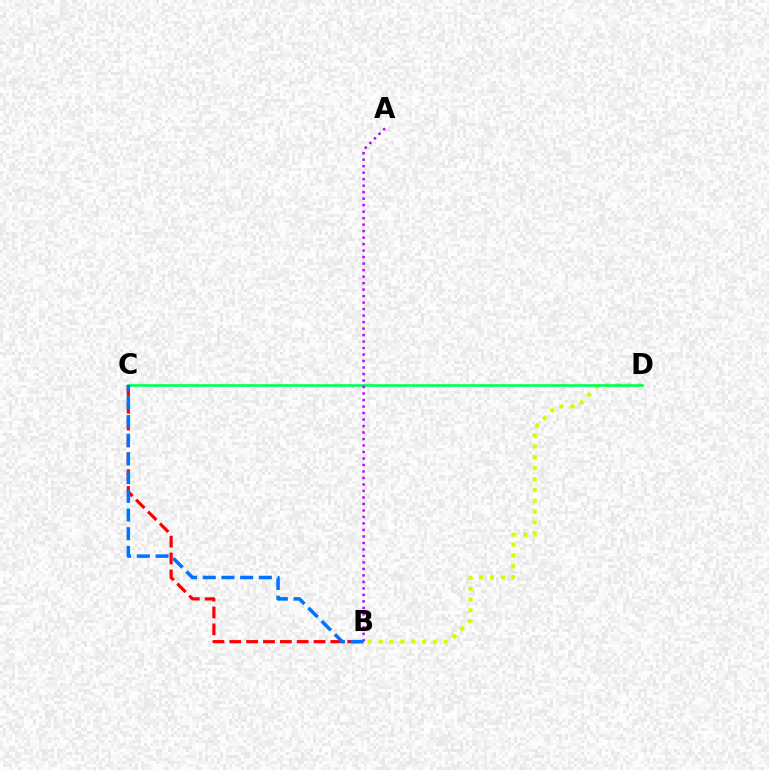{('B', 'C'): [{'color': '#ff0000', 'line_style': 'dashed', 'thickness': 2.29}, {'color': '#0074ff', 'line_style': 'dashed', 'thickness': 2.54}], ('B', 'D'): [{'color': '#d1ff00', 'line_style': 'dotted', 'thickness': 2.95}], ('C', 'D'): [{'color': '#00ff5c', 'line_style': 'solid', 'thickness': 1.9}], ('A', 'B'): [{'color': '#b900ff', 'line_style': 'dotted', 'thickness': 1.76}]}